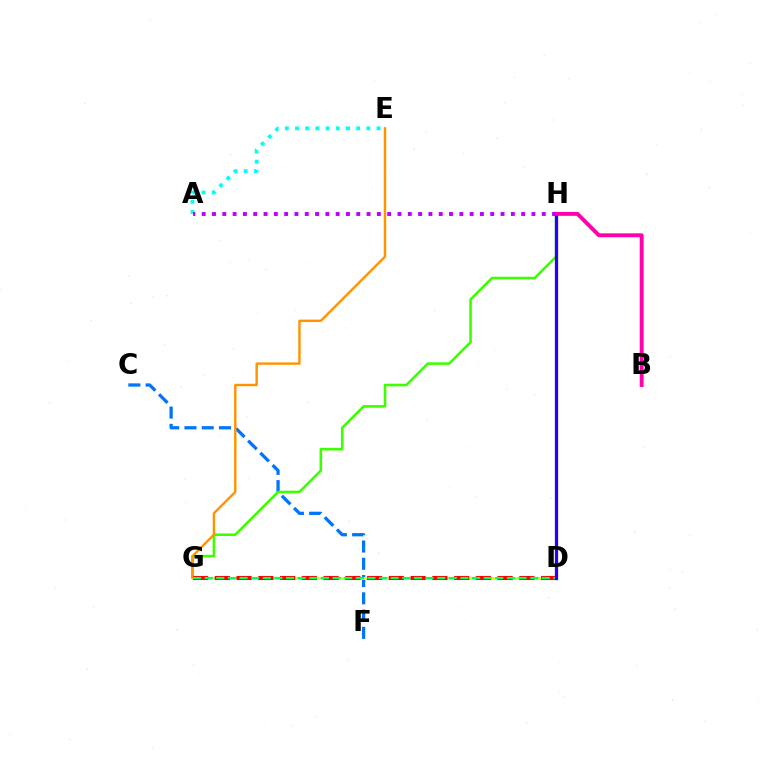{('C', 'F'): [{'color': '#0074ff', 'line_style': 'dashed', 'thickness': 2.35}], ('G', 'H'): [{'color': '#3dff00', 'line_style': 'solid', 'thickness': 1.86}], ('D', 'G'): [{'color': '#d1ff00', 'line_style': 'solid', 'thickness': 2.09}, {'color': '#ff0000', 'line_style': 'dashed', 'thickness': 2.96}, {'color': '#00ff5c', 'line_style': 'dashed', 'thickness': 1.58}], ('E', 'G'): [{'color': '#ff9400', 'line_style': 'solid', 'thickness': 1.74}], ('D', 'H'): [{'color': '#2500ff', 'line_style': 'solid', 'thickness': 2.34}], ('B', 'H'): [{'color': '#ff00ac', 'line_style': 'solid', 'thickness': 2.8}], ('A', 'E'): [{'color': '#00fff6', 'line_style': 'dotted', 'thickness': 2.77}], ('A', 'H'): [{'color': '#b900ff', 'line_style': 'dotted', 'thickness': 2.8}]}